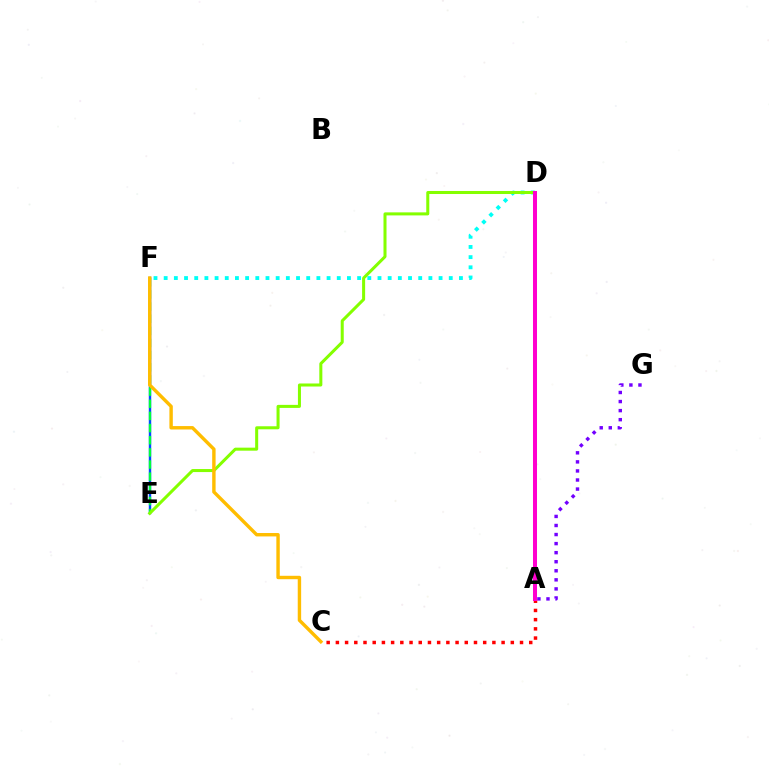{('A', 'G'): [{'color': '#7200ff', 'line_style': 'dotted', 'thickness': 2.46}], ('E', 'F'): [{'color': '#004bff', 'line_style': 'solid', 'thickness': 1.74}, {'color': '#00ff39', 'line_style': 'dashed', 'thickness': 1.65}], ('D', 'F'): [{'color': '#00fff6', 'line_style': 'dotted', 'thickness': 2.77}], ('D', 'E'): [{'color': '#84ff00', 'line_style': 'solid', 'thickness': 2.18}], ('A', 'C'): [{'color': '#ff0000', 'line_style': 'dotted', 'thickness': 2.5}], ('A', 'D'): [{'color': '#ff00cf', 'line_style': 'solid', 'thickness': 2.89}], ('C', 'F'): [{'color': '#ffbd00', 'line_style': 'solid', 'thickness': 2.46}]}